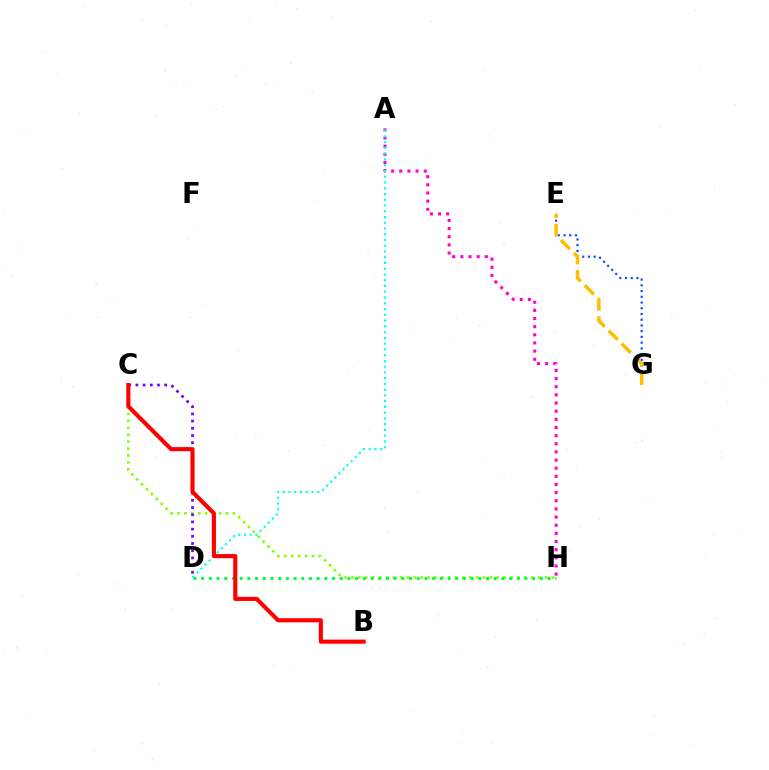{('E', 'G'): [{'color': '#004bff', 'line_style': 'dotted', 'thickness': 1.56}, {'color': '#ffbd00', 'line_style': 'dashed', 'thickness': 2.5}], ('C', 'H'): [{'color': '#84ff00', 'line_style': 'dotted', 'thickness': 1.88}], ('A', 'H'): [{'color': '#ff00cf', 'line_style': 'dotted', 'thickness': 2.21}], ('A', 'D'): [{'color': '#00fff6', 'line_style': 'dotted', 'thickness': 1.56}], ('C', 'D'): [{'color': '#7200ff', 'line_style': 'dotted', 'thickness': 1.96}], ('D', 'H'): [{'color': '#00ff39', 'line_style': 'dotted', 'thickness': 2.09}], ('B', 'C'): [{'color': '#ff0000', 'line_style': 'solid', 'thickness': 2.97}]}